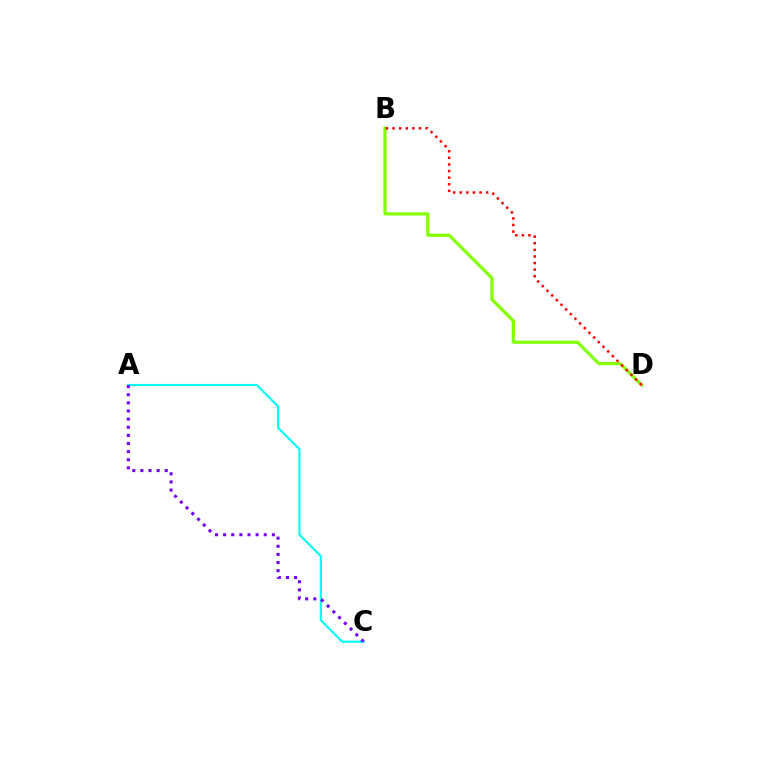{('A', 'C'): [{'color': '#00fff6', 'line_style': 'solid', 'thickness': 1.54}, {'color': '#7200ff', 'line_style': 'dotted', 'thickness': 2.21}], ('B', 'D'): [{'color': '#84ff00', 'line_style': 'solid', 'thickness': 2.28}, {'color': '#ff0000', 'line_style': 'dotted', 'thickness': 1.79}]}